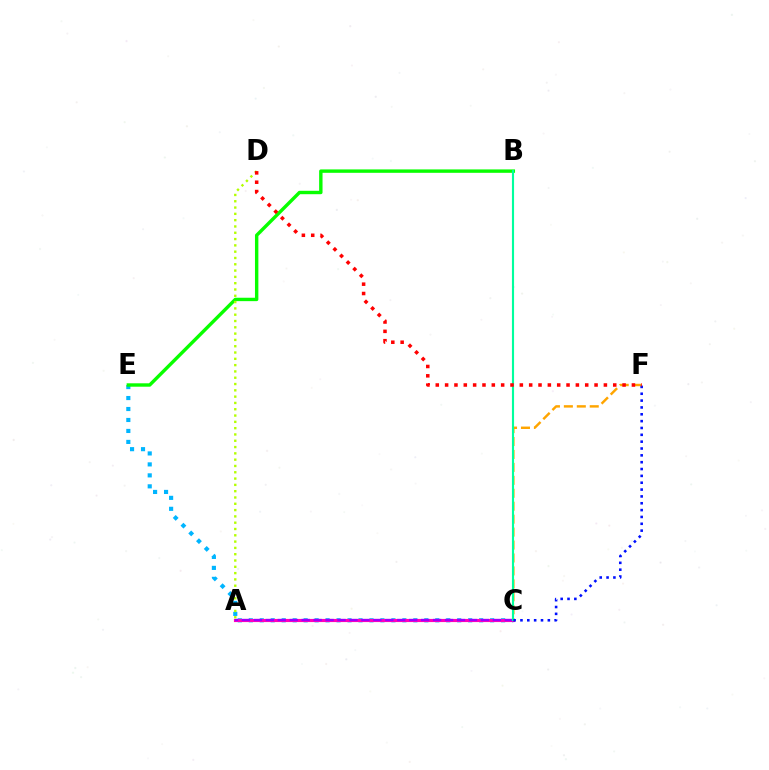{('C', 'E'): [{'color': '#00b5ff', 'line_style': 'dotted', 'thickness': 2.98}], ('B', 'E'): [{'color': '#08ff00', 'line_style': 'solid', 'thickness': 2.45}], ('A', 'C'): [{'color': '#ff00bd', 'line_style': 'solid', 'thickness': 2.27}, {'color': '#9b00ff', 'line_style': 'dashed', 'thickness': 1.62}], ('A', 'D'): [{'color': '#b3ff00', 'line_style': 'dotted', 'thickness': 1.71}], ('C', 'F'): [{'color': '#ffa500', 'line_style': 'dashed', 'thickness': 1.76}, {'color': '#0010ff', 'line_style': 'dotted', 'thickness': 1.86}], ('B', 'C'): [{'color': '#00ff9d', 'line_style': 'solid', 'thickness': 1.53}], ('D', 'F'): [{'color': '#ff0000', 'line_style': 'dotted', 'thickness': 2.54}]}